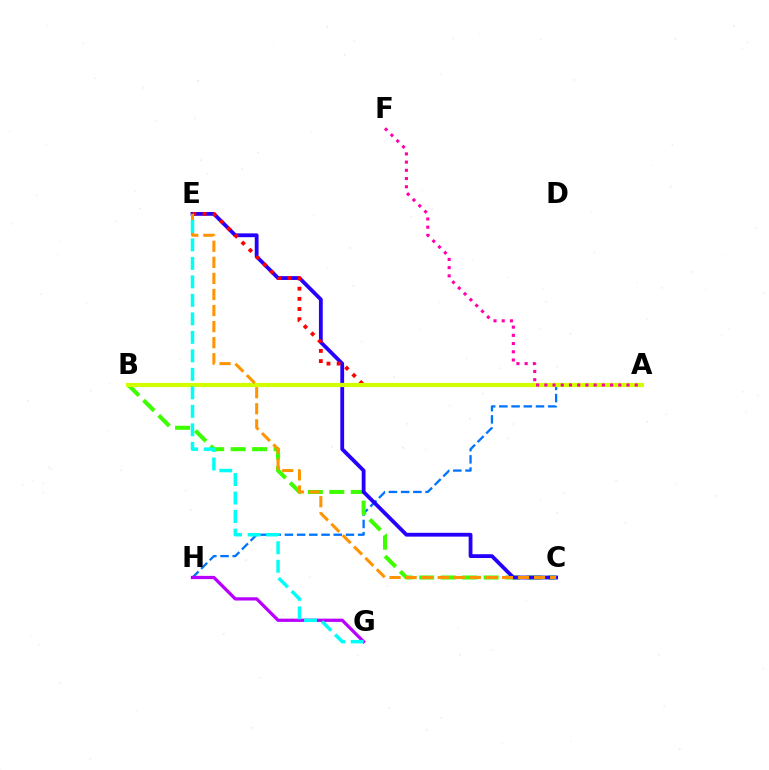{('A', 'H'): [{'color': '#0074ff', 'line_style': 'dashed', 'thickness': 1.66}], ('B', 'C'): [{'color': '#3dff00', 'line_style': 'dashed', 'thickness': 2.92}], ('C', 'E'): [{'color': '#2500ff', 'line_style': 'solid', 'thickness': 2.74}, {'color': '#ff9400', 'line_style': 'dashed', 'thickness': 2.18}], ('A', 'E'): [{'color': '#ff0000', 'line_style': 'dotted', 'thickness': 2.76}], ('A', 'B'): [{'color': '#00ff5c', 'line_style': 'solid', 'thickness': 2.1}, {'color': '#d1ff00', 'line_style': 'solid', 'thickness': 3.0}], ('G', 'H'): [{'color': '#b900ff', 'line_style': 'solid', 'thickness': 2.35}], ('A', 'F'): [{'color': '#ff00ac', 'line_style': 'dotted', 'thickness': 2.23}], ('E', 'G'): [{'color': '#00fff6', 'line_style': 'dashed', 'thickness': 2.51}]}